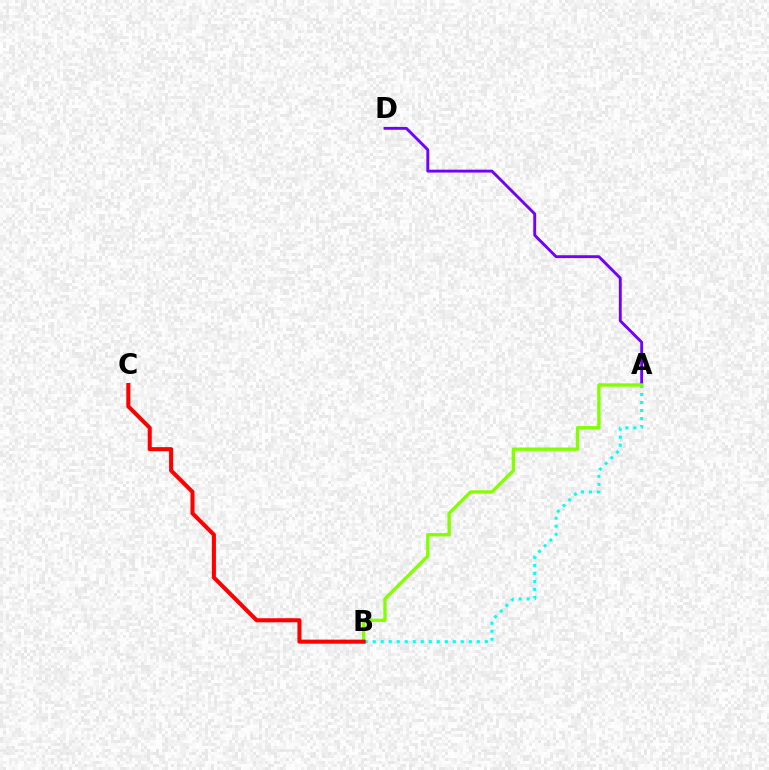{('A', 'D'): [{'color': '#7200ff', 'line_style': 'solid', 'thickness': 2.07}], ('A', 'B'): [{'color': '#00fff6', 'line_style': 'dotted', 'thickness': 2.18}, {'color': '#84ff00', 'line_style': 'solid', 'thickness': 2.42}], ('B', 'C'): [{'color': '#ff0000', 'line_style': 'solid', 'thickness': 2.92}]}